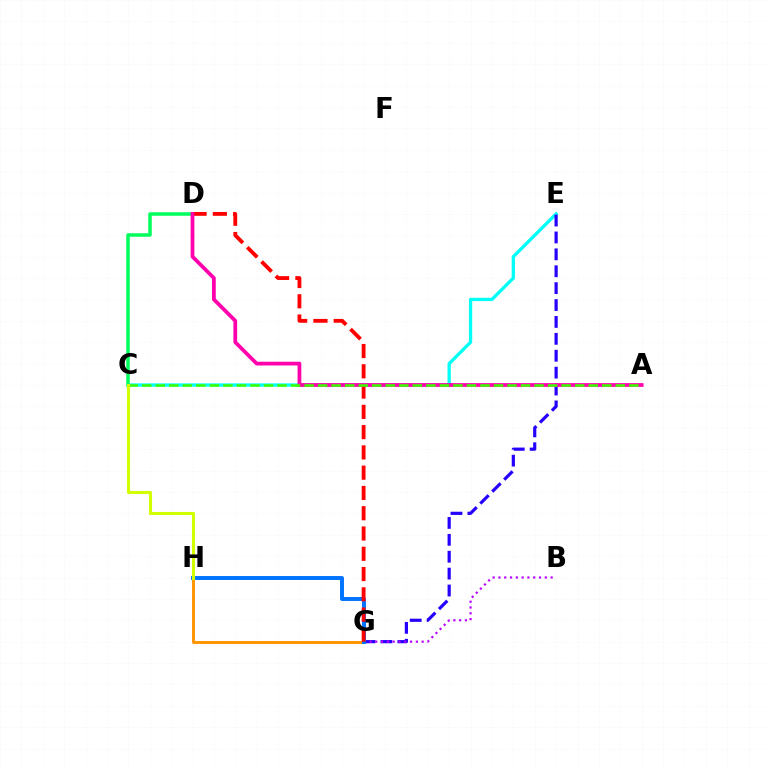{('C', 'E'): [{'color': '#00fff6', 'line_style': 'solid', 'thickness': 2.37}], ('E', 'G'): [{'color': '#2500ff', 'line_style': 'dashed', 'thickness': 2.3}], ('G', 'H'): [{'color': '#ff9400', 'line_style': 'solid', 'thickness': 2.1}, {'color': '#0074ff', 'line_style': 'solid', 'thickness': 2.84}], ('B', 'G'): [{'color': '#b900ff', 'line_style': 'dotted', 'thickness': 1.57}], ('C', 'D'): [{'color': '#00ff5c', 'line_style': 'solid', 'thickness': 2.52}], ('D', 'G'): [{'color': '#ff0000', 'line_style': 'dashed', 'thickness': 2.75}], ('A', 'D'): [{'color': '#ff00ac', 'line_style': 'solid', 'thickness': 2.7}], ('A', 'C'): [{'color': '#3dff00', 'line_style': 'dashed', 'thickness': 1.84}], ('C', 'H'): [{'color': '#d1ff00', 'line_style': 'solid', 'thickness': 2.22}]}